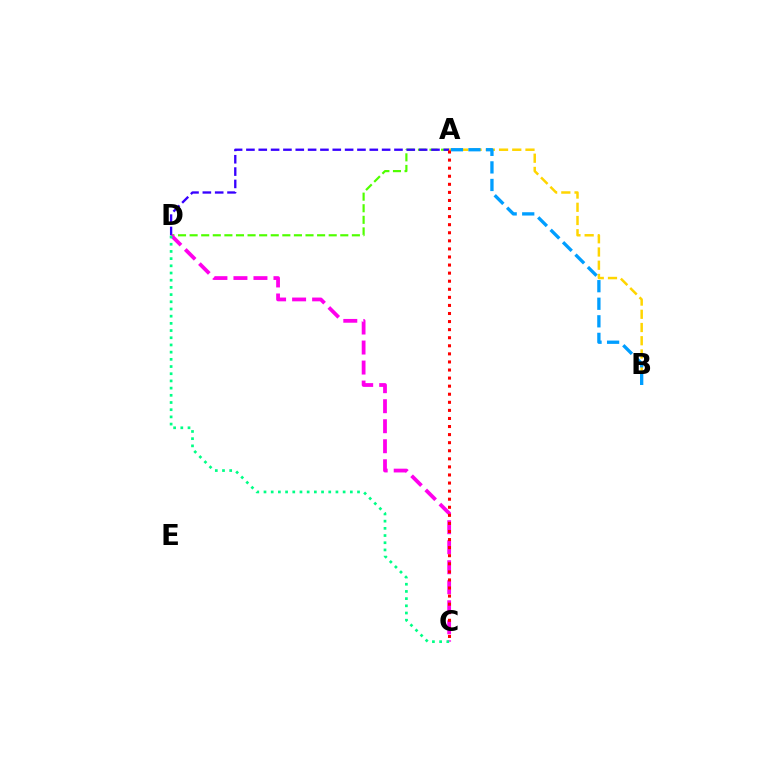{('A', 'D'): [{'color': '#4fff00', 'line_style': 'dashed', 'thickness': 1.57}, {'color': '#3700ff', 'line_style': 'dashed', 'thickness': 1.68}], ('C', 'D'): [{'color': '#ff00ed', 'line_style': 'dashed', 'thickness': 2.72}, {'color': '#00ff86', 'line_style': 'dotted', 'thickness': 1.95}], ('A', 'B'): [{'color': '#ffd500', 'line_style': 'dashed', 'thickness': 1.8}, {'color': '#009eff', 'line_style': 'dashed', 'thickness': 2.39}], ('A', 'C'): [{'color': '#ff0000', 'line_style': 'dotted', 'thickness': 2.19}]}